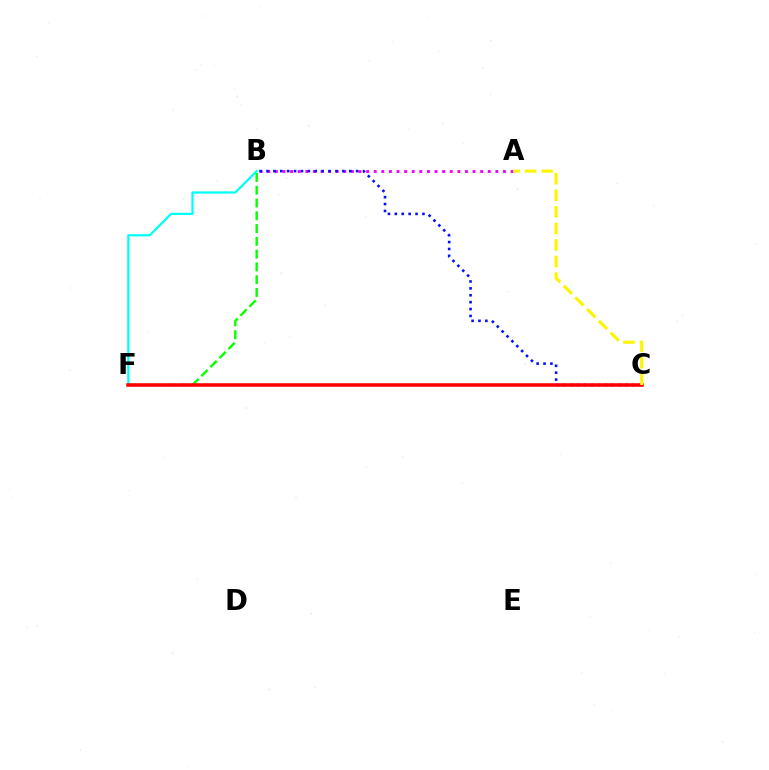{('B', 'F'): [{'color': '#00fff6', 'line_style': 'solid', 'thickness': 1.62}, {'color': '#08ff00', 'line_style': 'dashed', 'thickness': 1.74}], ('A', 'B'): [{'color': '#ee00ff', 'line_style': 'dotted', 'thickness': 2.07}], ('B', 'C'): [{'color': '#0010ff', 'line_style': 'dotted', 'thickness': 1.87}], ('C', 'F'): [{'color': '#ff0000', 'line_style': 'solid', 'thickness': 2.55}], ('A', 'C'): [{'color': '#fcf500', 'line_style': 'dashed', 'thickness': 2.25}]}